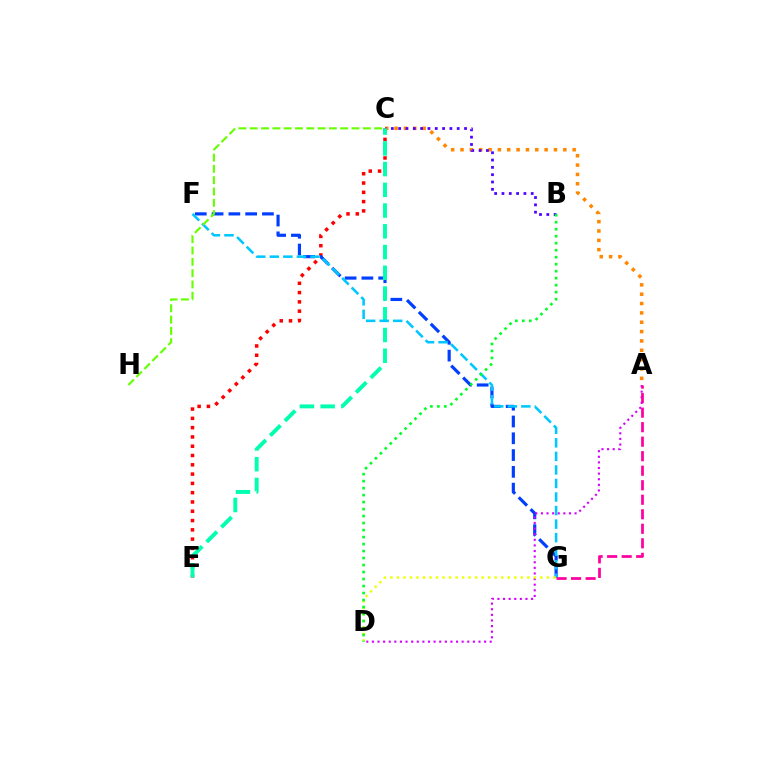{('C', 'E'): [{'color': '#ff0000', 'line_style': 'dotted', 'thickness': 2.52}, {'color': '#00ffaf', 'line_style': 'dashed', 'thickness': 2.82}], ('F', 'G'): [{'color': '#003fff', 'line_style': 'dashed', 'thickness': 2.28}, {'color': '#00c7ff', 'line_style': 'dashed', 'thickness': 1.84}], ('A', 'C'): [{'color': '#ff8800', 'line_style': 'dotted', 'thickness': 2.54}], ('B', 'C'): [{'color': '#4f00ff', 'line_style': 'dotted', 'thickness': 1.99}], ('A', 'D'): [{'color': '#d600ff', 'line_style': 'dotted', 'thickness': 1.52}], ('D', 'G'): [{'color': '#eeff00', 'line_style': 'dotted', 'thickness': 1.77}], ('A', 'G'): [{'color': '#ff00a0', 'line_style': 'dashed', 'thickness': 1.97}], ('C', 'H'): [{'color': '#66ff00', 'line_style': 'dashed', 'thickness': 1.54}], ('B', 'D'): [{'color': '#00ff27', 'line_style': 'dotted', 'thickness': 1.9}]}